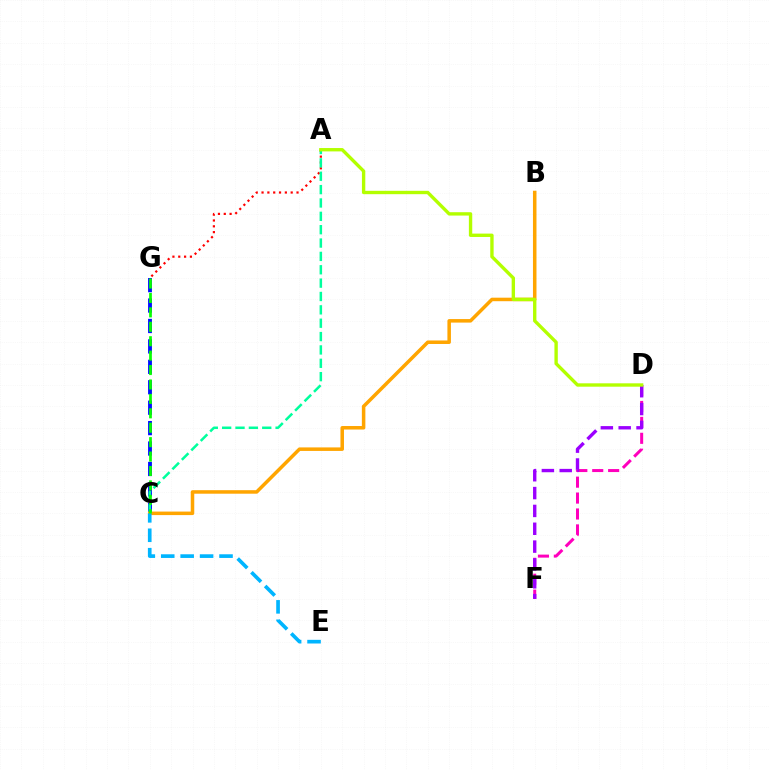{('C', 'G'): [{'color': '#0010ff', 'line_style': 'dashed', 'thickness': 2.77}, {'color': '#08ff00', 'line_style': 'dashed', 'thickness': 1.96}], ('A', 'G'): [{'color': '#ff0000', 'line_style': 'dotted', 'thickness': 1.58}], ('D', 'F'): [{'color': '#ff00bd', 'line_style': 'dashed', 'thickness': 2.16}, {'color': '#9b00ff', 'line_style': 'dashed', 'thickness': 2.42}], ('A', 'C'): [{'color': '#00ff9d', 'line_style': 'dashed', 'thickness': 1.81}], ('B', 'C'): [{'color': '#ffa500', 'line_style': 'solid', 'thickness': 2.53}], ('C', 'E'): [{'color': '#00b5ff', 'line_style': 'dashed', 'thickness': 2.64}], ('A', 'D'): [{'color': '#b3ff00', 'line_style': 'solid', 'thickness': 2.42}]}